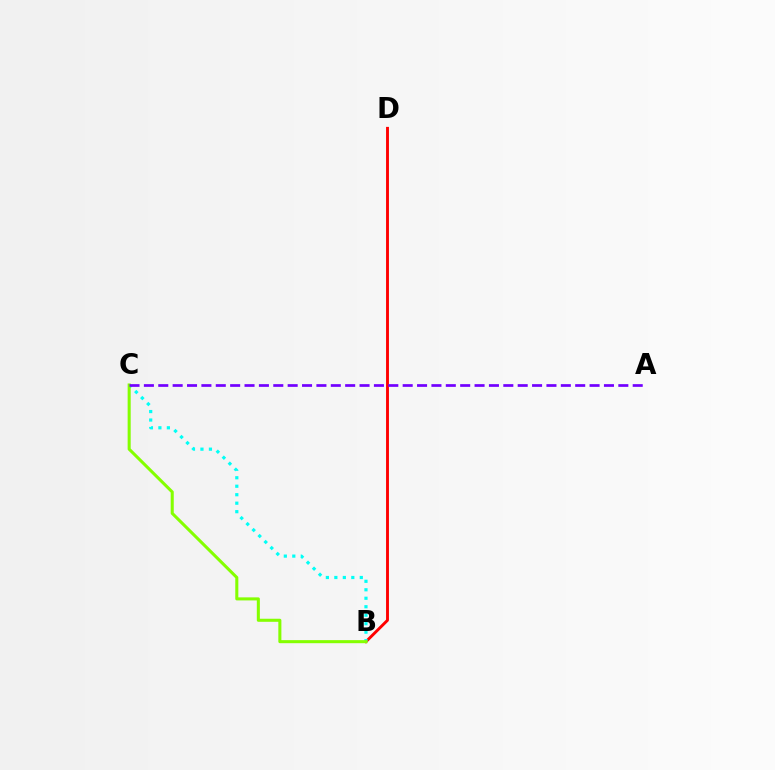{('B', 'D'): [{'color': '#ff0000', 'line_style': 'solid', 'thickness': 2.08}], ('B', 'C'): [{'color': '#00fff6', 'line_style': 'dotted', 'thickness': 2.3}, {'color': '#84ff00', 'line_style': 'solid', 'thickness': 2.2}], ('A', 'C'): [{'color': '#7200ff', 'line_style': 'dashed', 'thickness': 1.95}]}